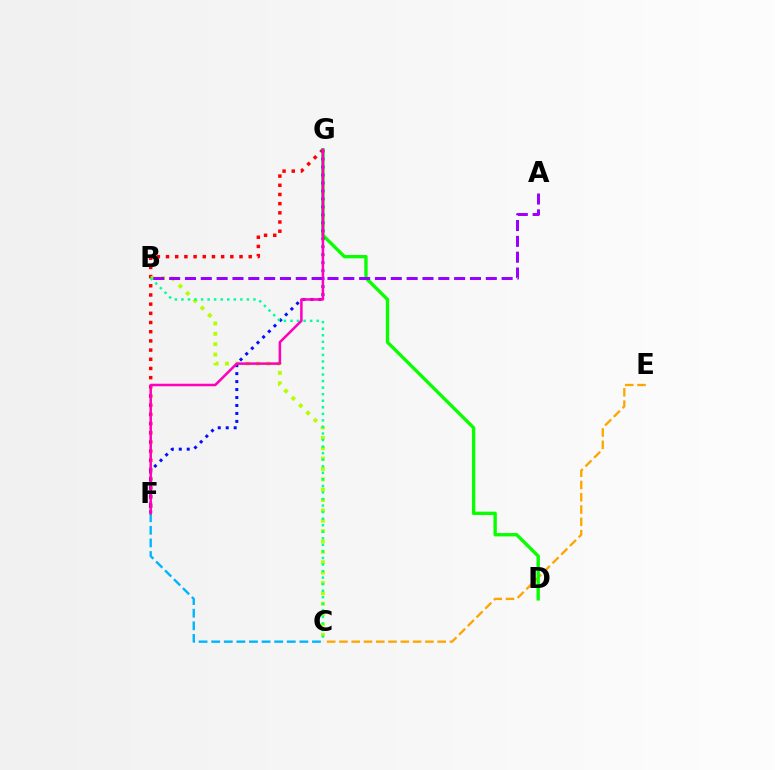{('F', 'G'): [{'color': '#ff0000', 'line_style': 'dotted', 'thickness': 2.5}, {'color': '#0010ff', 'line_style': 'dotted', 'thickness': 2.16}, {'color': '#ff00bd', 'line_style': 'solid', 'thickness': 1.82}], ('C', 'E'): [{'color': '#ffa500', 'line_style': 'dashed', 'thickness': 1.67}], ('D', 'G'): [{'color': '#08ff00', 'line_style': 'solid', 'thickness': 2.41}], ('C', 'F'): [{'color': '#00b5ff', 'line_style': 'dashed', 'thickness': 1.71}], ('B', 'C'): [{'color': '#b3ff00', 'line_style': 'dotted', 'thickness': 2.82}, {'color': '#00ff9d', 'line_style': 'dotted', 'thickness': 1.78}], ('A', 'B'): [{'color': '#9b00ff', 'line_style': 'dashed', 'thickness': 2.15}]}